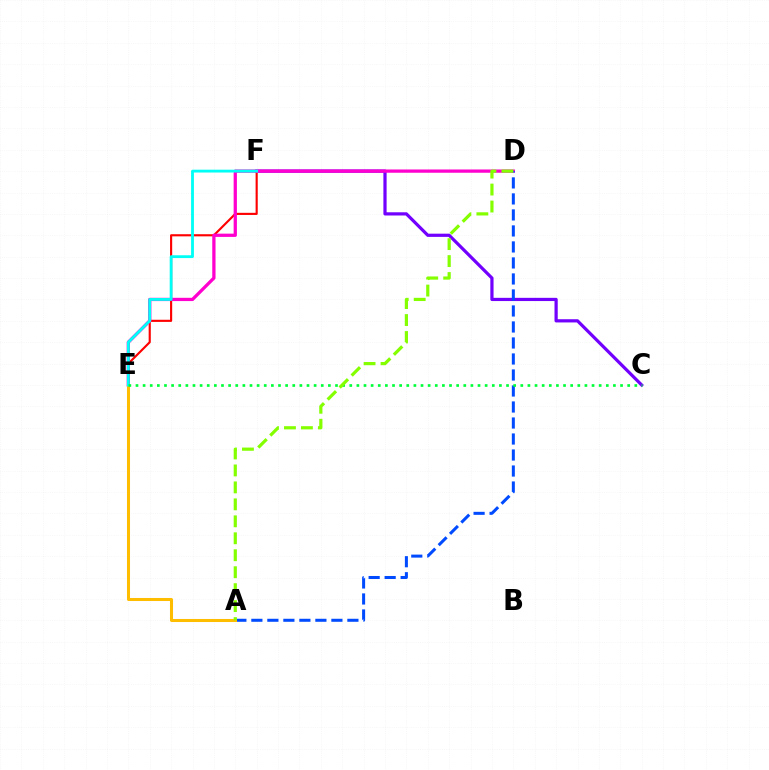{('E', 'F'): [{'color': '#ff0000', 'line_style': 'solid', 'thickness': 1.54}, {'color': '#00fff6', 'line_style': 'solid', 'thickness': 2.04}], ('C', 'F'): [{'color': '#7200ff', 'line_style': 'solid', 'thickness': 2.31}], ('D', 'E'): [{'color': '#ff00cf', 'line_style': 'solid', 'thickness': 2.35}], ('A', 'D'): [{'color': '#004bff', 'line_style': 'dashed', 'thickness': 2.17}, {'color': '#84ff00', 'line_style': 'dashed', 'thickness': 2.3}], ('A', 'E'): [{'color': '#ffbd00', 'line_style': 'solid', 'thickness': 2.18}], ('C', 'E'): [{'color': '#00ff39', 'line_style': 'dotted', 'thickness': 1.94}]}